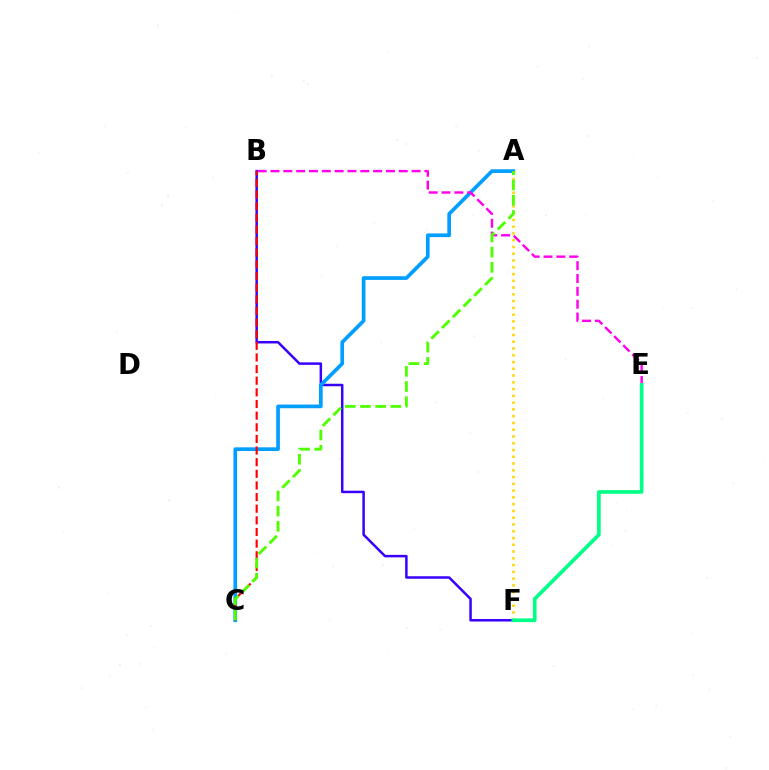{('B', 'F'): [{'color': '#3700ff', 'line_style': 'solid', 'thickness': 1.8}], ('A', 'C'): [{'color': '#009eff', 'line_style': 'solid', 'thickness': 2.65}, {'color': '#4fff00', 'line_style': 'dashed', 'thickness': 2.06}], ('A', 'F'): [{'color': '#ffd500', 'line_style': 'dotted', 'thickness': 1.84}], ('B', 'E'): [{'color': '#ff00ed', 'line_style': 'dashed', 'thickness': 1.74}], ('E', 'F'): [{'color': '#00ff86', 'line_style': 'solid', 'thickness': 2.63}], ('B', 'C'): [{'color': '#ff0000', 'line_style': 'dashed', 'thickness': 1.58}]}